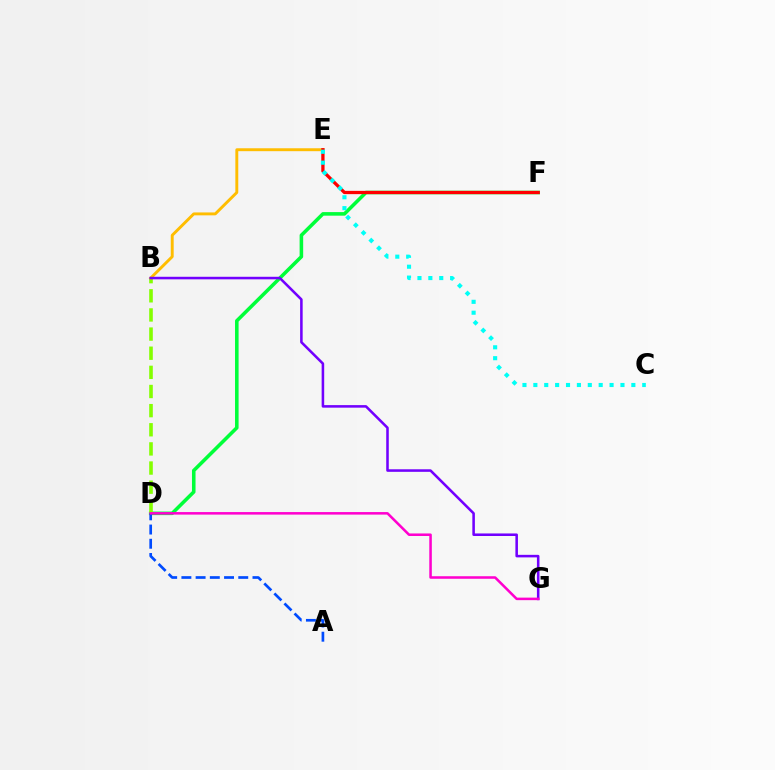{('D', 'F'): [{'color': '#00ff39', 'line_style': 'solid', 'thickness': 2.57}], ('B', 'D'): [{'color': '#84ff00', 'line_style': 'dashed', 'thickness': 2.6}], ('B', 'E'): [{'color': '#ffbd00', 'line_style': 'solid', 'thickness': 2.1}], ('B', 'G'): [{'color': '#7200ff', 'line_style': 'solid', 'thickness': 1.84}], ('E', 'F'): [{'color': '#ff0000', 'line_style': 'solid', 'thickness': 2.36}], ('A', 'D'): [{'color': '#004bff', 'line_style': 'dashed', 'thickness': 1.93}], ('D', 'G'): [{'color': '#ff00cf', 'line_style': 'solid', 'thickness': 1.83}], ('C', 'E'): [{'color': '#00fff6', 'line_style': 'dotted', 'thickness': 2.96}]}